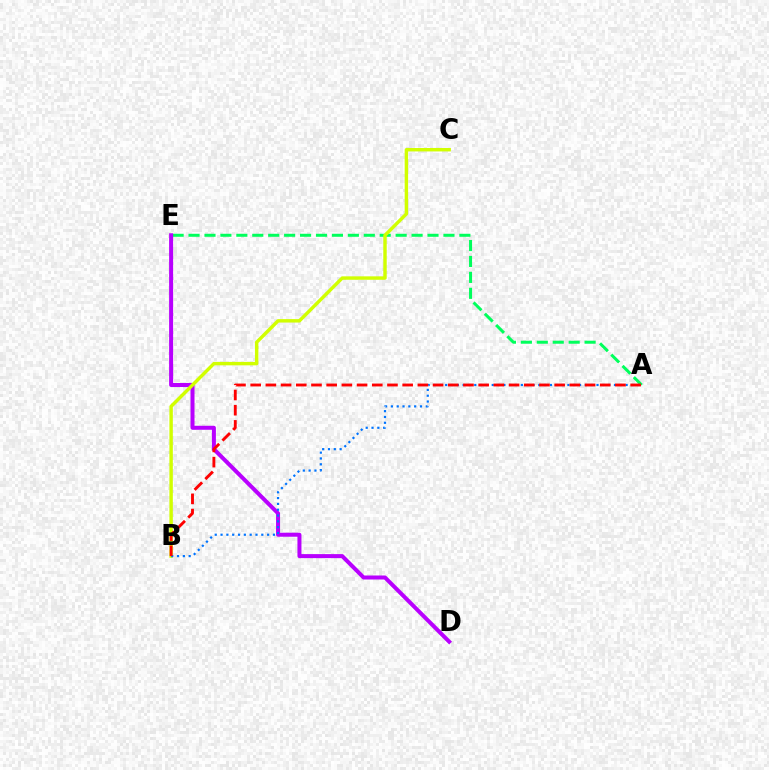{('A', 'E'): [{'color': '#00ff5c', 'line_style': 'dashed', 'thickness': 2.16}], ('D', 'E'): [{'color': '#b900ff', 'line_style': 'solid', 'thickness': 2.89}], ('B', 'C'): [{'color': '#d1ff00', 'line_style': 'solid', 'thickness': 2.47}], ('A', 'B'): [{'color': '#0074ff', 'line_style': 'dotted', 'thickness': 1.58}, {'color': '#ff0000', 'line_style': 'dashed', 'thickness': 2.06}]}